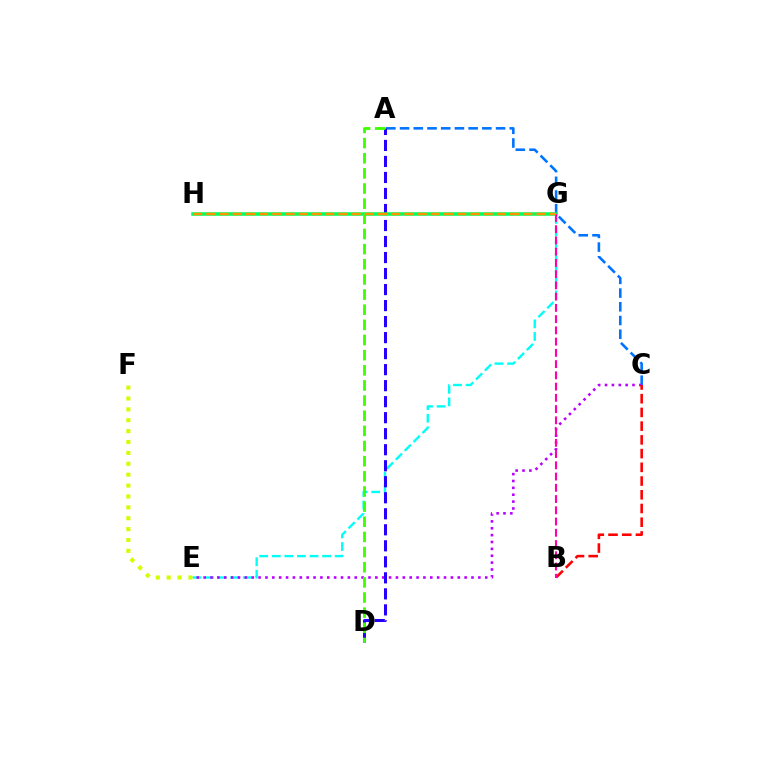{('E', 'G'): [{'color': '#00fff6', 'line_style': 'dashed', 'thickness': 1.71}], ('A', 'C'): [{'color': '#0074ff', 'line_style': 'dashed', 'thickness': 1.86}], ('C', 'E'): [{'color': '#b900ff', 'line_style': 'dotted', 'thickness': 1.87}], ('A', 'D'): [{'color': '#2500ff', 'line_style': 'dashed', 'thickness': 2.18}, {'color': '#3dff00', 'line_style': 'dashed', 'thickness': 2.06}], ('G', 'H'): [{'color': '#00ff5c', 'line_style': 'solid', 'thickness': 2.55}, {'color': '#ff9400', 'line_style': 'dashed', 'thickness': 1.79}], ('B', 'C'): [{'color': '#ff0000', 'line_style': 'dashed', 'thickness': 1.86}], ('B', 'G'): [{'color': '#ff00ac', 'line_style': 'dashed', 'thickness': 1.53}], ('E', 'F'): [{'color': '#d1ff00', 'line_style': 'dotted', 'thickness': 2.96}]}